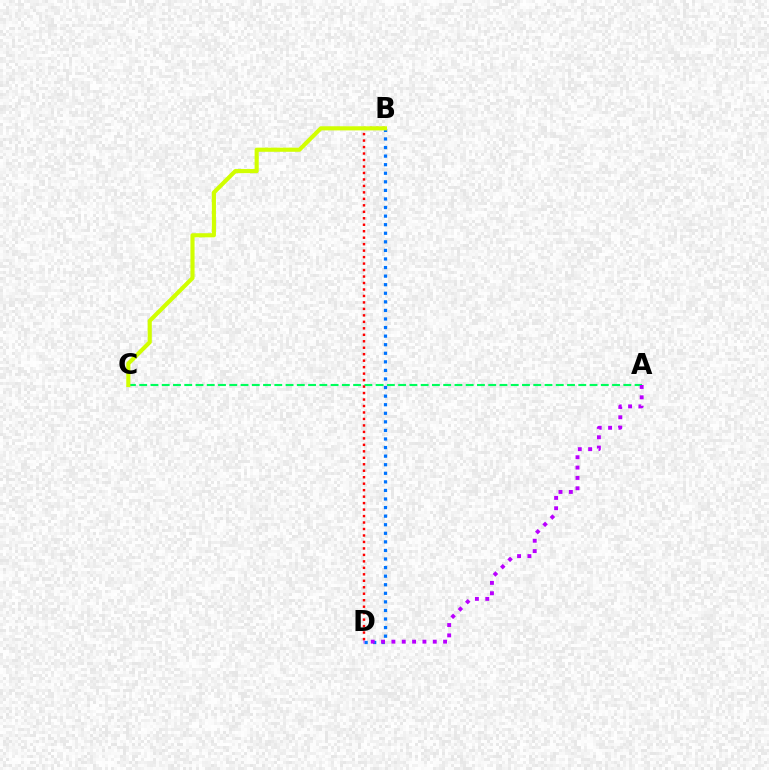{('B', 'D'): [{'color': '#0074ff', 'line_style': 'dotted', 'thickness': 2.33}, {'color': '#ff0000', 'line_style': 'dotted', 'thickness': 1.76}], ('A', 'C'): [{'color': '#00ff5c', 'line_style': 'dashed', 'thickness': 1.53}], ('A', 'D'): [{'color': '#b900ff', 'line_style': 'dotted', 'thickness': 2.81}], ('B', 'C'): [{'color': '#d1ff00', 'line_style': 'solid', 'thickness': 2.97}]}